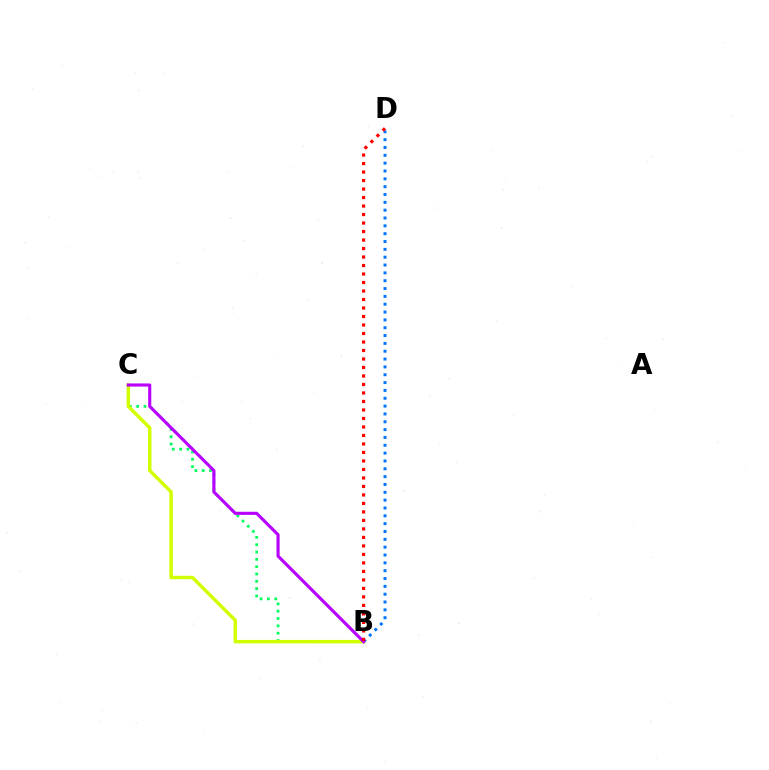{('B', 'C'): [{'color': '#00ff5c', 'line_style': 'dotted', 'thickness': 1.99}, {'color': '#d1ff00', 'line_style': 'solid', 'thickness': 2.5}, {'color': '#b900ff', 'line_style': 'solid', 'thickness': 2.25}], ('B', 'D'): [{'color': '#0074ff', 'line_style': 'dotted', 'thickness': 2.13}, {'color': '#ff0000', 'line_style': 'dotted', 'thickness': 2.31}]}